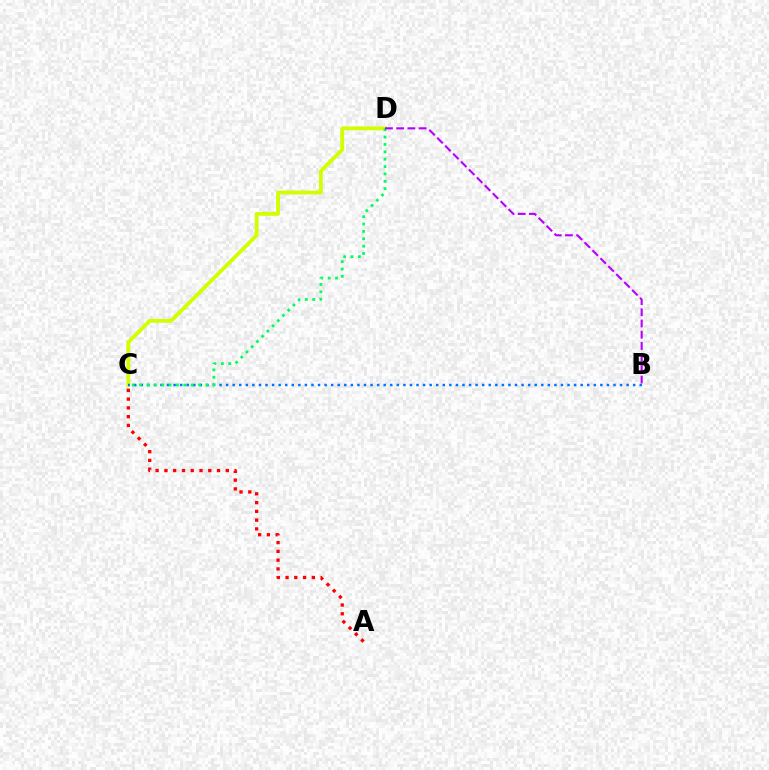{('C', 'D'): [{'color': '#d1ff00', 'line_style': 'solid', 'thickness': 2.75}, {'color': '#00ff5c', 'line_style': 'dotted', 'thickness': 2.0}], ('A', 'C'): [{'color': '#ff0000', 'line_style': 'dotted', 'thickness': 2.38}], ('B', 'C'): [{'color': '#0074ff', 'line_style': 'dotted', 'thickness': 1.78}], ('B', 'D'): [{'color': '#b900ff', 'line_style': 'dashed', 'thickness': 1.52}]}